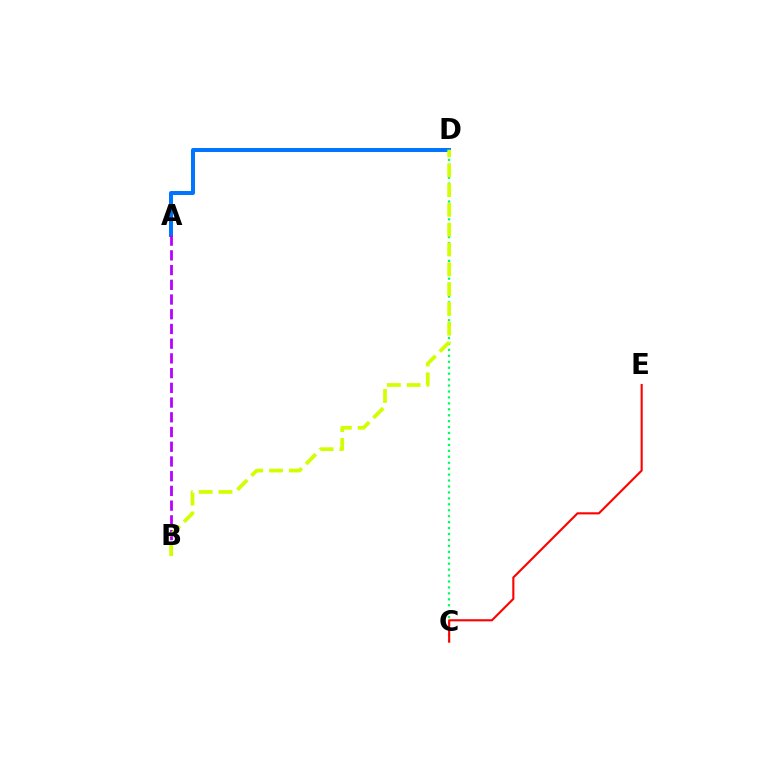{('C', 'D'): [{'color': '#00ff5c', 'line_style': 'dotted', 'thickness': 1.61}], ('C', 'E'): [{'color': '#ff0000', 'line_style': 'solid', 'thickness': 1.52}], ('A', 'D'): [{'color': '#0074ff', 'line_style': 'solid', 'thickness': 2.86}], ('A', 'B'): [{'color': '#b900ff', 'line_style': 'dashed', 'thickness': 2.0}], ('B', 'D'): [{'color': '#d1ff00', 'line_style': 'dashed', 'thickness': 2.69}]}